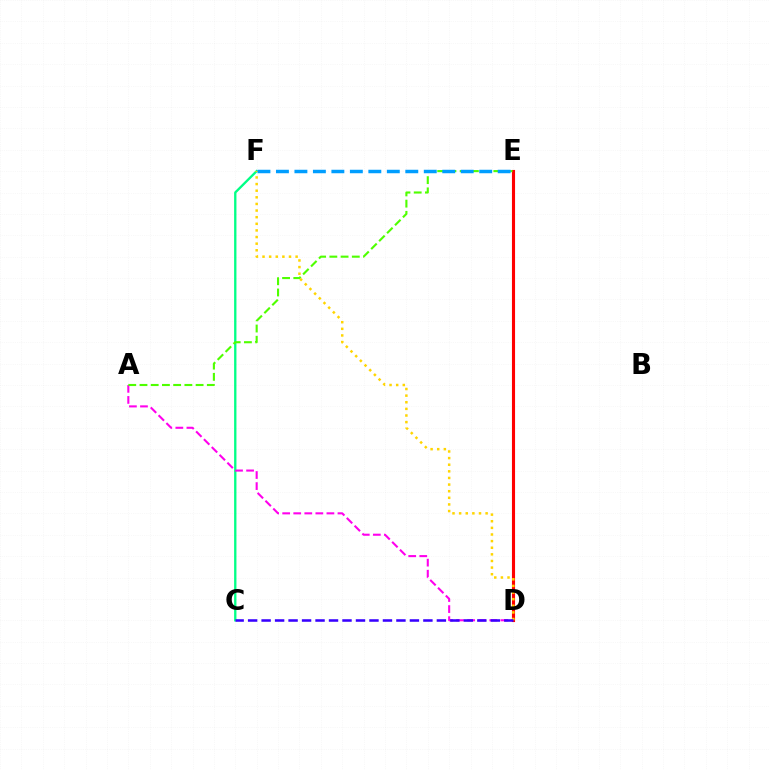{('C', 'F'): [{'color': '#00ff86', 'line_style': 'solid', 'thickness': 1.68}], ('A', 'D'): [{'color': '#ff00ed', 'line_style': 'dashed', 'thickness': 1.5}], ('D', 'E'): [{'color': '#ff0000', 'line_style': 'solid', 'thickness': 2.24}], ('A', 'E'): [{'color': '#4fff00', 'line_style': 'dashed', 'thickness': 1.52}], ('D', 'F'): [{'color': '#ffd500', 'line_style': 'dotted', 'thickness': 1.8}], ('C', 'D'): [{'color': '#3700ff', 'line_style': 'dashed', 'thickness': 1.83}], ('E', 'F'): [{'color': '#009eff', 'line_style': 'dashed', 'thickness': 2.51}]}